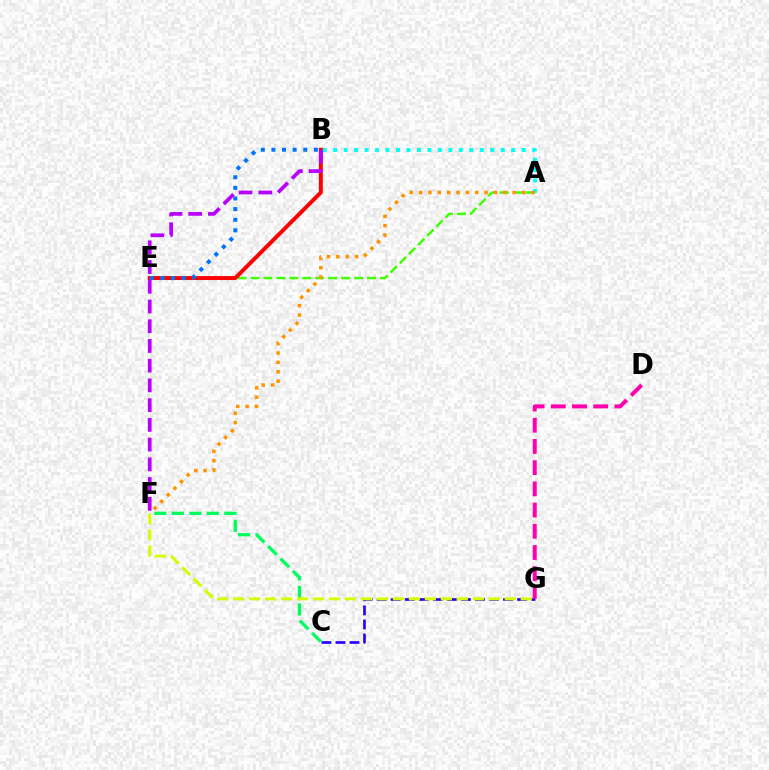{('A', 'B'): [{'color': '#00fff6', 'line_style': 'dotted', 'thickness': 2.85}], ('A', 'E'): [{'color': '#3dff00', 'line_style': 'dashed', 'thickness': 1.76}], ('A', 'F'): [{'color': '#ff9400', 'line_style': 'dotted', 'thickness': 2.55}], ('C', 'G'): [{'color': '#2500ff', 'line_style': 'dashed', 'thickness': 1.91}], ('B', 'E'): [{'color': '#ff0000', 'line_style': 'solid', 'thickness': 2.84}, {'color': '#0074ff', 'line_style': 'dotted', 'thickness': 2.89}], ('B', 'F'): [{'color': '#b900ff', 'line_style': 'dashed', 'thickness': 2.68}], ('C', 'F'): [{'color': '#00ff5c', 'line_style': 'dashed', 'thickness': 2.38}], ('F', 'G'): [{'color': '#d1ff00', 'line_style': 'dashed', 'thickness': 2.17}], ('D', 'G'): [{'color': '#ff00ac', 'line_style': 'dashed', 'thickness': 2.88}]}